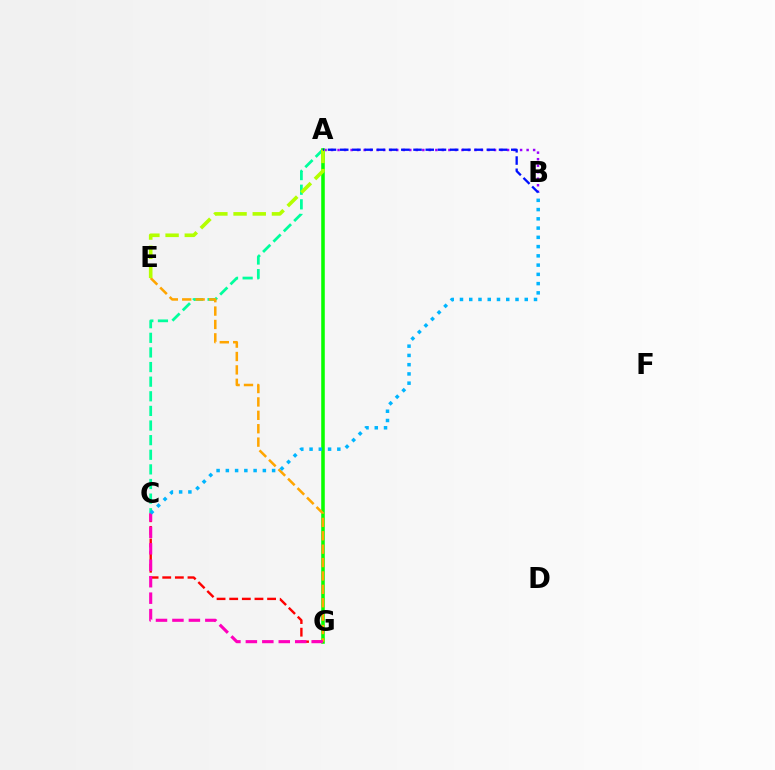{('A', 'B'): [{'color': '#9b00ff', 'line_style': 'dotted', 'thickness': 1.77}, {'color': '#0010ff', 'line_style': 'dashed', 'thickness': 1.66}], ('C', 'G'): [{'color': '#ff0000', 'line_style': 'dashed', 'thickness': 1.72}, {'color': '#ff00bd', 'line_style': 'dashed', 'thickness': 2.23}], ('A', 'C'): [{'color': '#00ff9d', 'line_style': 'dashed', 'thickness': 1.99}], ('A', 'G'): [{'color': '#08ff00', 'line_style': 'solid', 'thickness': 2.56}], ('E', 'G'): [{'color': '#ffa500', 'line_style': 'dashed', 'thickness': 1.82}], ('A', 'E'): [{'color': '#b3ff00', 'line_style': 'dashed', 'thickness': 2.61}], ('B', 'C'): [{'color': '#00b5ff', 'line_style': 'dotted', 'thickness': 2.51}]}